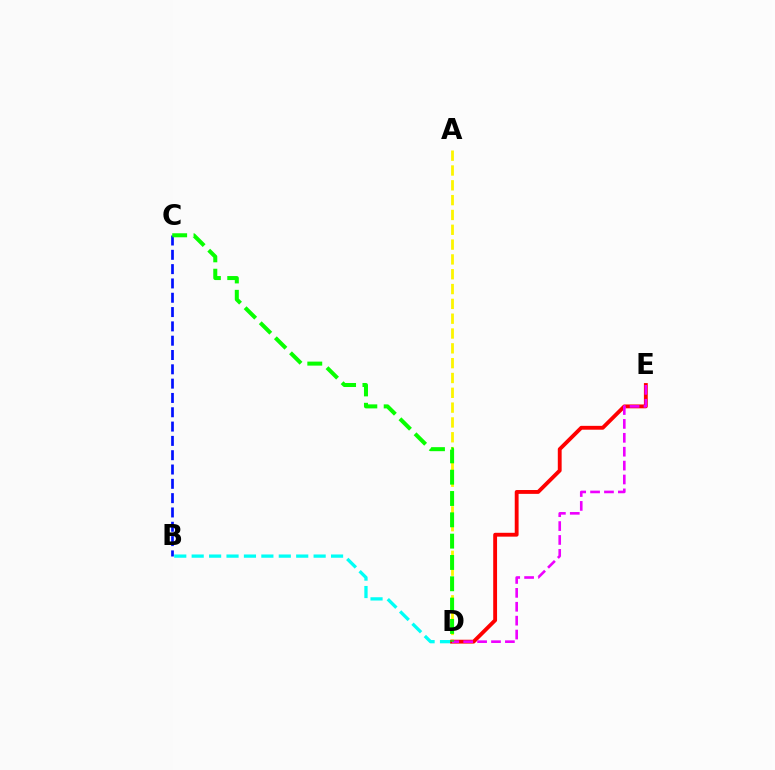{('A', 'D'): [{'color': '#fcf500', 'line_style': 'dashed', 'thickness': 2.01}], ('B', 'D'): [{'color': '#00fff6', 'line_style': 'dashed', 'thickness': 2.37}], ('D', 'E'): [{'color': '#ff0000', 'line_style': 'solid', 'thickness': 2.77}, {'color': '#ee00ff', 'line_style': 'dashed', 'thickness': 1.89}], ('B', 'C'): [{'color': '#0010ff', 'line_style': 'dashed', 'thickness': 1.94}], ('C', 'D'): [{'color': '#08ff00', 'line_style': 'dashed', 'thickness': 2.9}]}